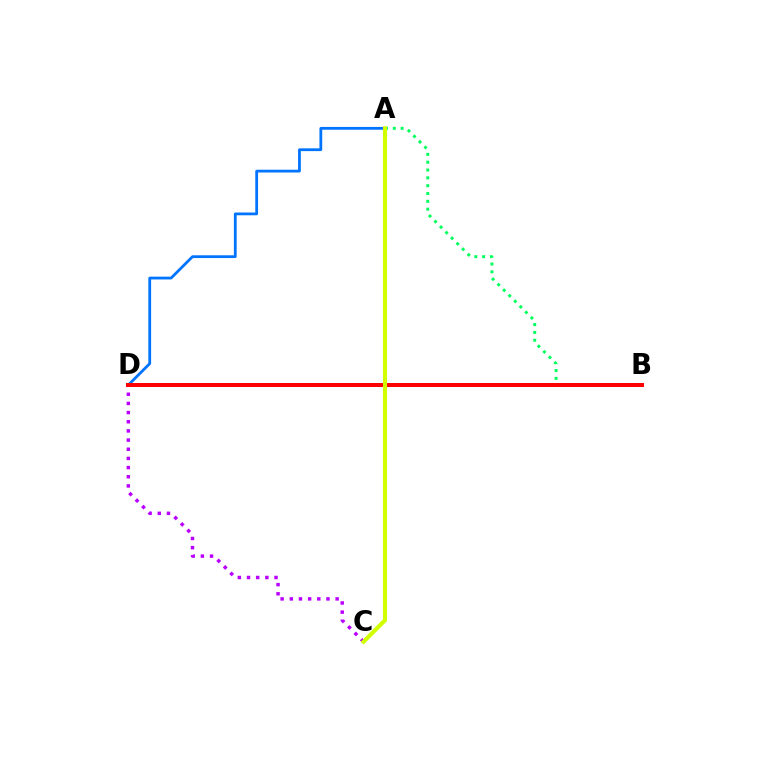{('C', 'D'): [{'color': '#b900ff', 'line_style': 'dotted', 'thickness': 2.49}], ('A', 'D'): [{'color': '#0074ff', 'line_style': 'solid', 'thickness': 2.0}], ('A', 'B'): [{'color': '#00ff5c', 'line_style': 'dotted', 'thickness': 2.13}], ('B', 'D'): [{'color': '#ff0000', 'line_style': 'solid', 'thickness': 2.88}], ('A', 'C'): [{'color': '#d1ff00', 'line_style': 'solid', 'thickness': 2.93}]}